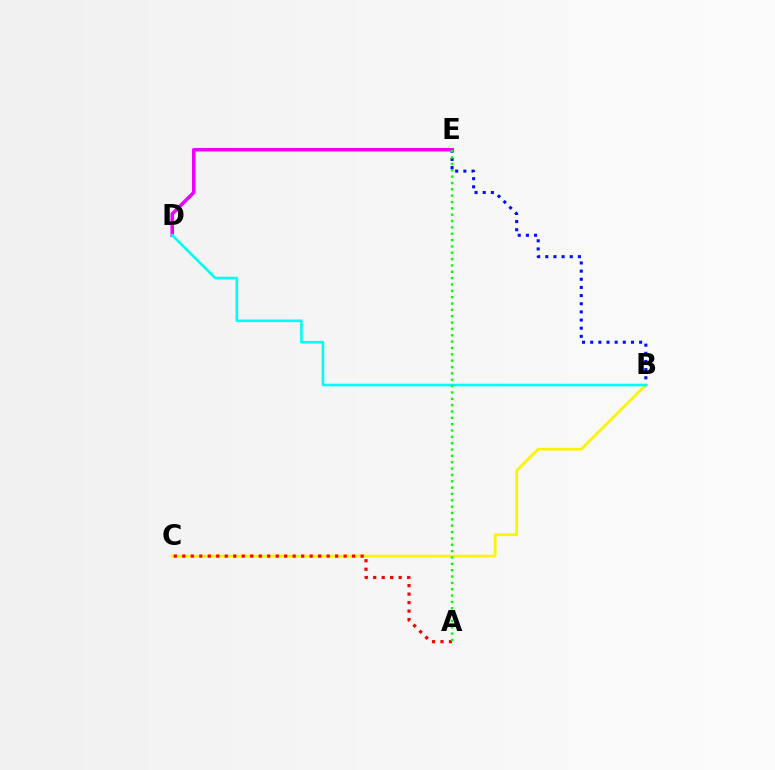{('B', 'E'): [{'color': '#0010ff', 'line_style': 'dotted', 'thickness': 2.22}], ('D', 'E'): [{'color': '#ee00ff', 'line_style': 'solid', 'thickness': 2.53}], ('B', 'C'): [{'color': '#fcf500', 'line_style': 'solid', 'thickness': 2.01}], ('A', 'C'): [{'color': '#ff0000', 'line_style': 'dotted', 'thickness': 2.31}], ('B', 'D'): [{'color': '#00fff6', 'line_style': 'solid', 'thickness': 1.9}], ('A', 'E'): [{'color': '#08ff00', 'line_style': 'dotted', 'thickness': 1.72}]}